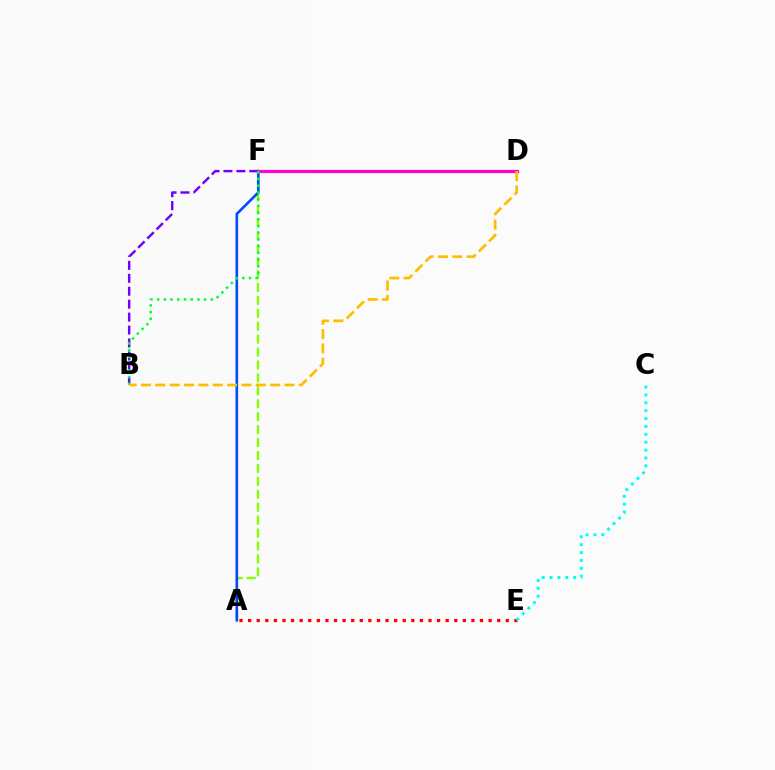{('A', 'F'): [{'color': '#84ff00', 'line_style': 'dashed', 'thickness': 1.76}, {'color': '#004bff', 'line_style': 'solid', 'thickness': 1.9}], ('B', 'F'): [{'color': '#7200ff', 'line_style': 'dashed', 'thickness': 1.76}, {'color': '#00ff39', 'line_style': 'dotted', 'thickness': 1.82}], ('D', 'F'): [{'color': '#ff00cf', 'line_style': 'solid', 'thickness': 2.3}], ('A', 'E'): [{'color': '#ff0000', 'line_style': 'dotted', 'thickness': 2.33}], ('C', 'E'): [{'color': '#00fff6', 'line_style': 'dotted', 'thickness': 2.14}], ('B', 'D'): [{'color': '#ffbd00', 'line_style': 'dashed', 'thickness': 1.95}]}